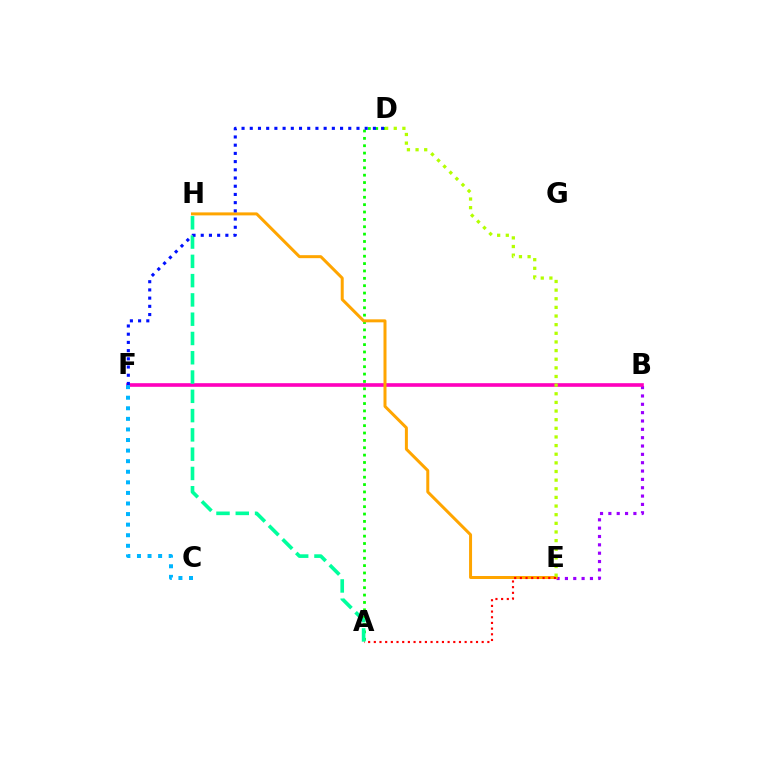{('B', 'E'): [{'color': '#9b00ff', 'line_style': 'dotted', 'thickness': 2.27}], ('A', 'D'): [{'color': '#08ff00', 'line_style': 'dotted', 'thickness': 2.0}], ('B', 'F'): [{'color': '#ff00bd', 'line_style': 'solid', 'thickness': 2.62}], ('E', 'H'): [{'color': '#ffa500', 'line_style': 'solid', 'thickness': 2.16}], ('C', 'F'): [{'color': '#00b5ff', 'line_style': 'dotted', 'thickness': 2.87}], ('D', 'E'): [{'color': '#b3ff00', 'line_style': 'dotted', 'thickness': 2.35}], ('A', 'E'): [{'color': '#ff0000', 'line_style': 'dotted', 'thickness': 1.54}], ('A', 'H'): [{'color': '#00ff9d', 'line_style': 'dashed', 'thickness': 2.62}], ('D', 'F'): [{'color': '#0010ff', 'line_style': 'dotted', 'thickness': 2.23}]}